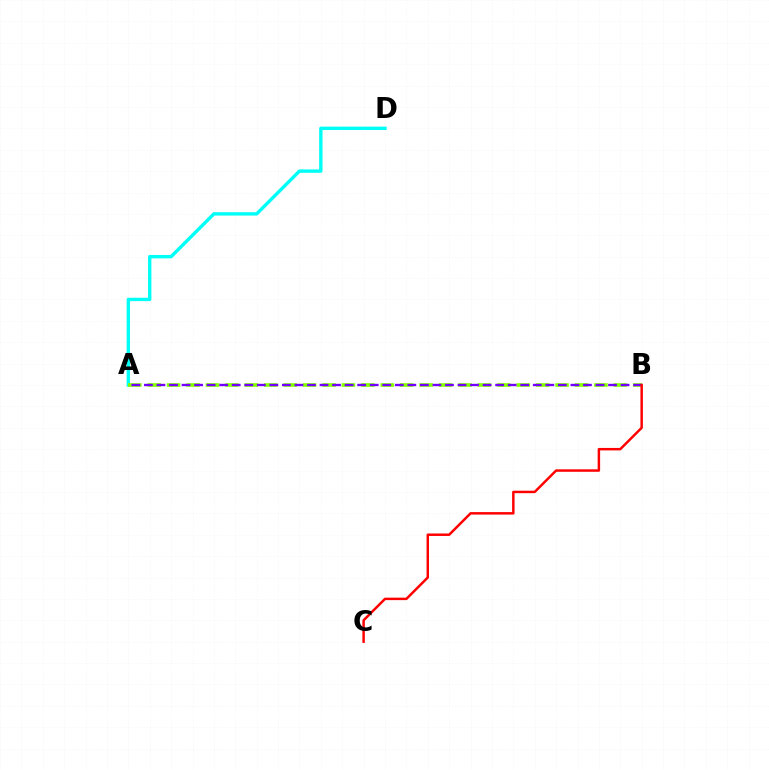{('A', 'D'): [{'color': '#00fff6', 'line_style': 'solid', 'thickness': 2.43}], ('A', 'B'): [{'color': '#84ff00', 'line_style': 'dashed', 'thickness': 2.64}, {'color': '#7200ff', 'line_style': 'dashed', 'thickness': 1.7}], ('B', 'C'): [{'color': '#ff0000', 'line_style': 'solid', 'thickness': 1.78}]}